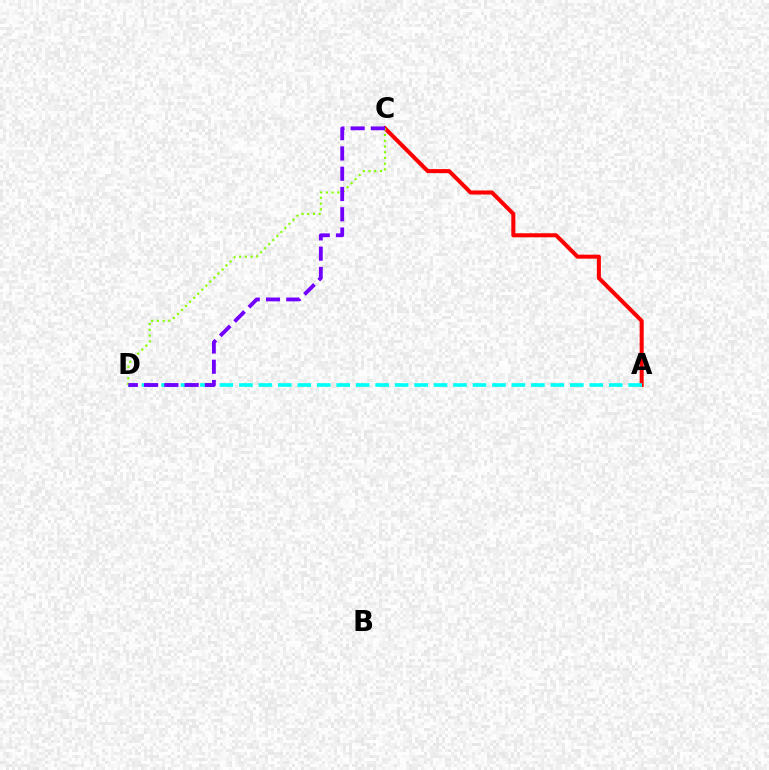{('A', 'C'): [{'color': '#ff0000', 'line_style': 'solid', 'thickness': 2.9}], ('A', 'D'): [{'color': '#00fff6', 'line_style': 'dashed', 'thickness': 2.64}], ('C', 'D'): [{'color': '#84ff00', 'line_style': 'dotted', 'thickness': 1.56}, {'color': '#7200ff', 'line_style': 'dashed', 'thickness': 2.75}]}